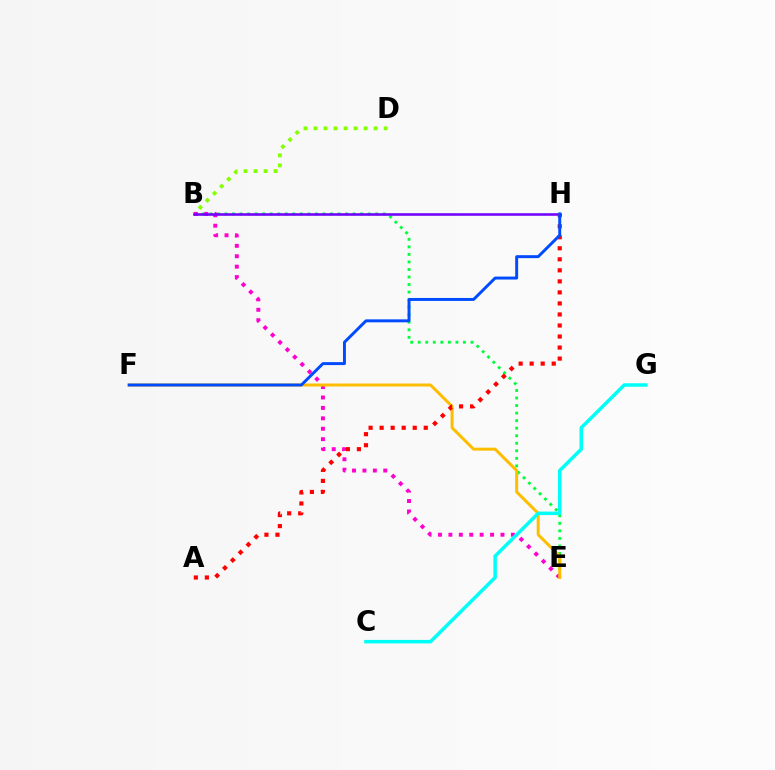{('B', 'D'): [{'color': '#84ff00', 'line_style': 'dotted', 'thickness': 2.72}], ('B', 'E'): [{'color': '#00ff39', 'line_style': 'dotted', 'thickness': 2.05}, {'color': '#ff00cf', 'line_style': 'dotted', 'thickness': 2.83}], ('E', 'F'): [{'color': '#ffbd00', 'line_style': 'solid', 'thickness': 2.14}], ('C', 'G'): [{'color': '#00fff6', 'line_style': 'solid', 'thickness': 2.51}], ('B', 'H'): [{'color': '#7200ff', 'line_style': 'solid', 'thickness': 1.85}], ('A', 'H'): [{'color': '#ff0000', 'line_style': 'dotted', 'thickness': 3.0}], ('F', 'H'): [{'color': '#004bff', 'line_style': 'solid', 'thickness': 2.12}]}